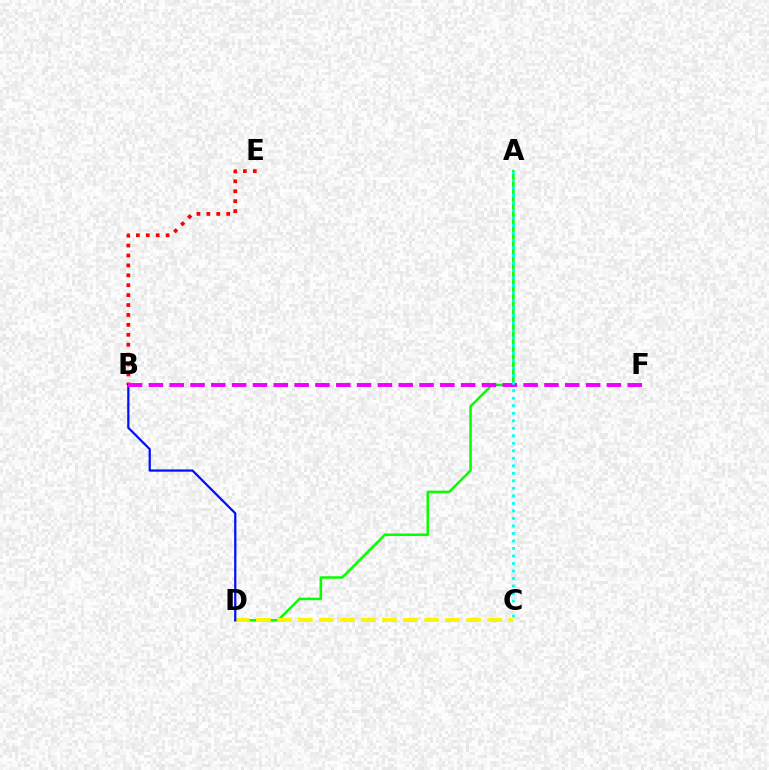{('A', 'D'): [{'color': '#08ff00', 'line_style': 'solid', 'thickness': 1.82}], ('C', 'D'): [{'color': '#fcf500', 'line_style': 'dashed', 'thickness': 2.86}], ('B', 'E'): [{'color': '#ff0000', 'line_style': 'dotted', 'thickness': 2.69}], ('B', 'D'): [{'color': '#0010ff', 'line_style': 'solid', 'thickness': 1.61}], ('B', 'F'): [{'color': '#ee00ff', 'line_style': 'dashed', 'thickness': 2.83}], ('A', 'C'): [{'color': '#00fff6', 'line_style': 'dotted', 'thickness': 2.04}]}